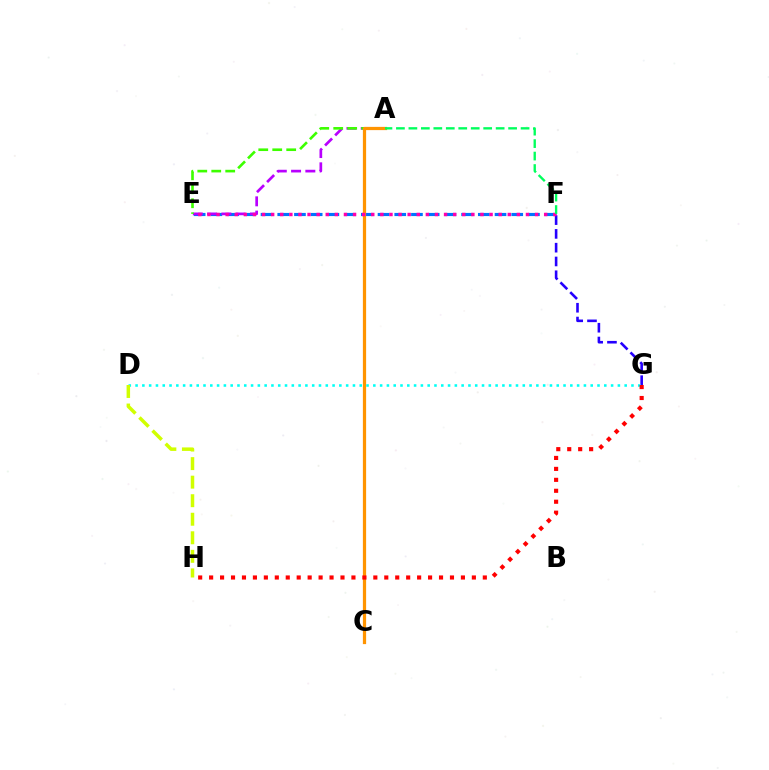{('E', 'F'): [{'color': '#0074ff', 'line_style': 'dashed', 'thickness': 2.27}, {'color': '#ff00ac', 'line_style': 'dotted', 'thickness': 2.47}], ('A', 'E'): [{'color': '#b900ff', 'line_style': 'dashed', 'thickness': 1.94}, {'color': '#3dff00', 'line_style': 'dashed', 'thickness': 1.9}], ('F', 'G'): [{'color': '#2500ff', 'line_style': 'dashed', 'thickness': 1.87}], ('A', 'C'): [{'color': '#ff9400', 'line_style': 'solid', 'thickness': 2.33}], ('A', 'F'): [{'color': '#00ff5c', 'line_style': 'dashed', 'thickness': 1.69}], ('D', 'G'): [{'color': '#00fff6', 'line_style': 'dotted', 'thickness': 1.85}], ('G', 'H'): [{'color': '#ff0000', 'line_style': 'dotted', 'thickness': 2.97}], ('D', 'H'): [{'color': '#d1ff00', 'line_style': 'dashed', 'thickness': 2.52}]}